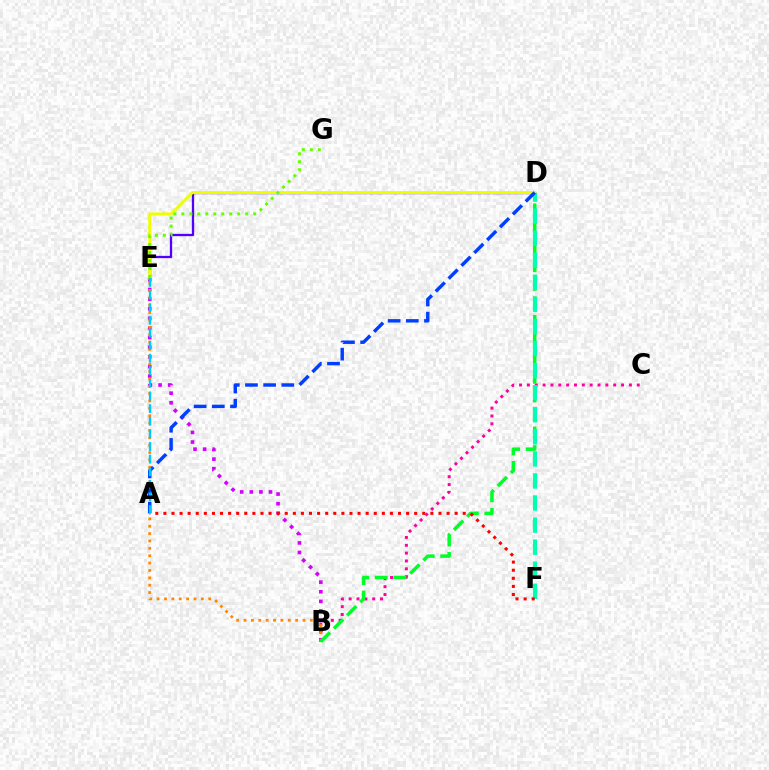{('B', 'E'): [{'color': '#d600ff', 'line_style': 'dotted', 'thickness': 2.61}, {'color': '#ff8800', 'line_style': 'dotted', 'thickness': 2.0}], ('B', 'C'): [{'color': '#ff00a0', 'line_style': 'dotted', 'thickness': 2.13}], ('D', 'E'): [{'color': '#4f00ff', 'line_style': 'solid', 'thickness': 1.66}, {'color': '#eeff00', 'line_style': 'solid', 'thickness': 2.13}], ('B', 'D'): [{'color': '#00ff27', 'line_style': 'dashed', 'thickness': 2.53}], ('D', 'F'): [{'color': '#00ffaf', 'line_style': 'dashed', 'thickness': 3.0}], ('A', 'D'): [{'color': '#003fff', 'line_style': 'dashed', 'thickness': 2.47}], ('A', 'F'): [{'color': '#ff0000', 'line_style': 'dotted', 'thickness': 2.2}], ('A', 'E'): [{'color': '#00c7ff', 'line_style': 'dashed', 'thickness': 1.71}], ('E', 'G'): [{'color': '#66ff00', 'line_style': 'dotted', 'thickness': 2.17}]}